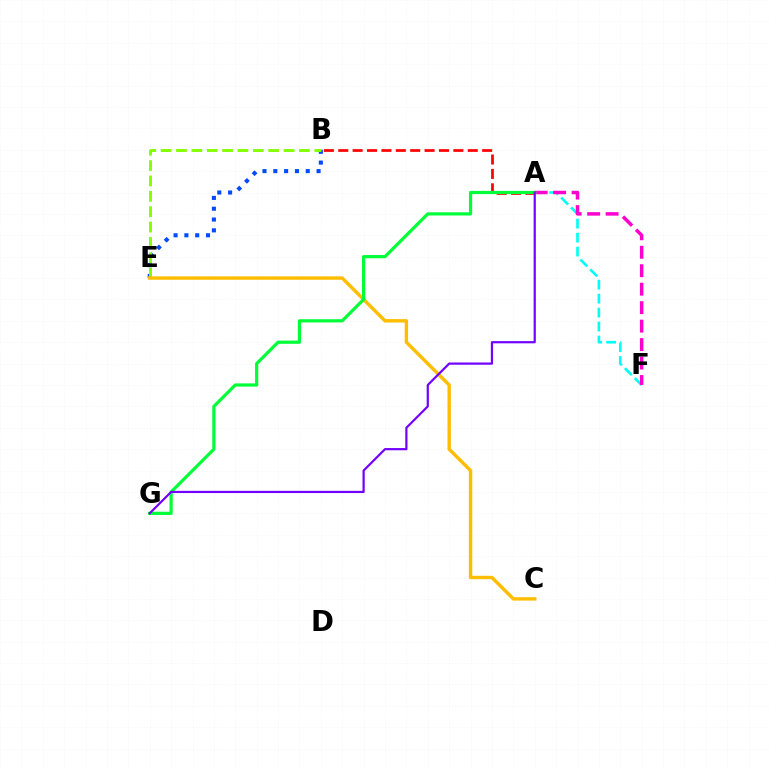{('A', 'F'): [{'color': '#00fff6', 'line_style': 'dashed', 'thickness': 1.9}, {'color': '#ff00cf', 'line_style': 'dashed', 'thickness': 2.51}], ('B', 'E'): [{'color': '#004bff', 'line_style': 'dotted', 'thickness': 2.94}, {'color': '#84ff00', 'line_style': 'dashed', 'thickness': 2.09}], ('A', 'B'): [{'color': '#ff0000', 'line_style': 'dashed', 'thickness': 1.95}], ('C', 'E'): [{'color': '#ffbd00', 'line_style': 'solid', 'thickness': 2.46}], ('A', 'G'): [{'color': '#00ff39', 'line_style': 'solid', 'thickness': 2.31}, {'color': '#7200ff', 'line_style': 'solid', 'thickness': 1.58}]}